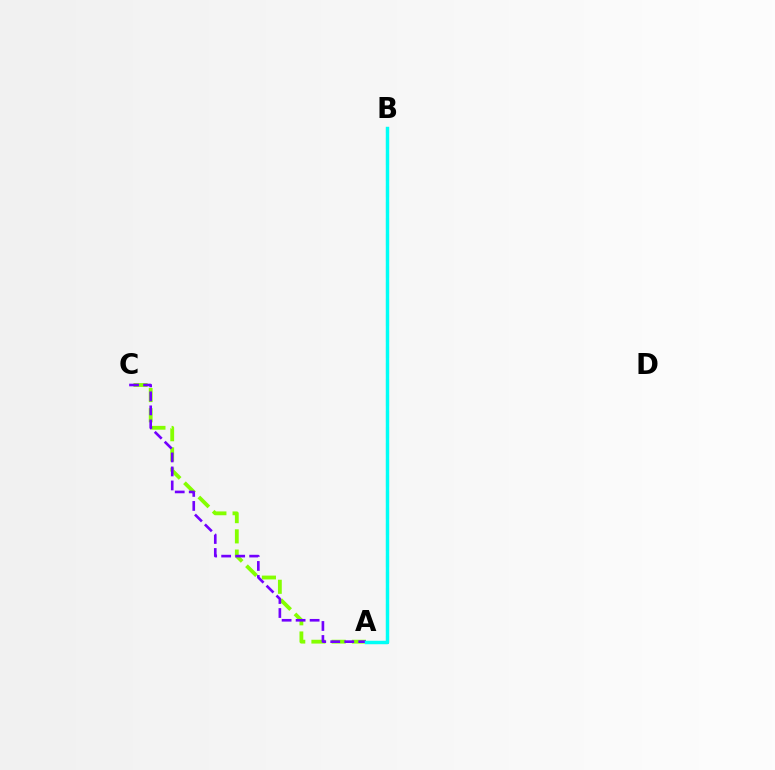{('A', 'C'): [{'color': '#84ff00', 'line_style': 'dashed', 'thickness': 2.75}, {'color': '#7200ff', 'line_style': 'dashed', 'thickness': 1.9}], ('A', 'B'): [{'color': '#ff0000', 'line_style': 'dashed', 'thickness': 2.18}, {'color': '#00fff6', 'line_style': 'solid', 'thickness': 2.47}]}